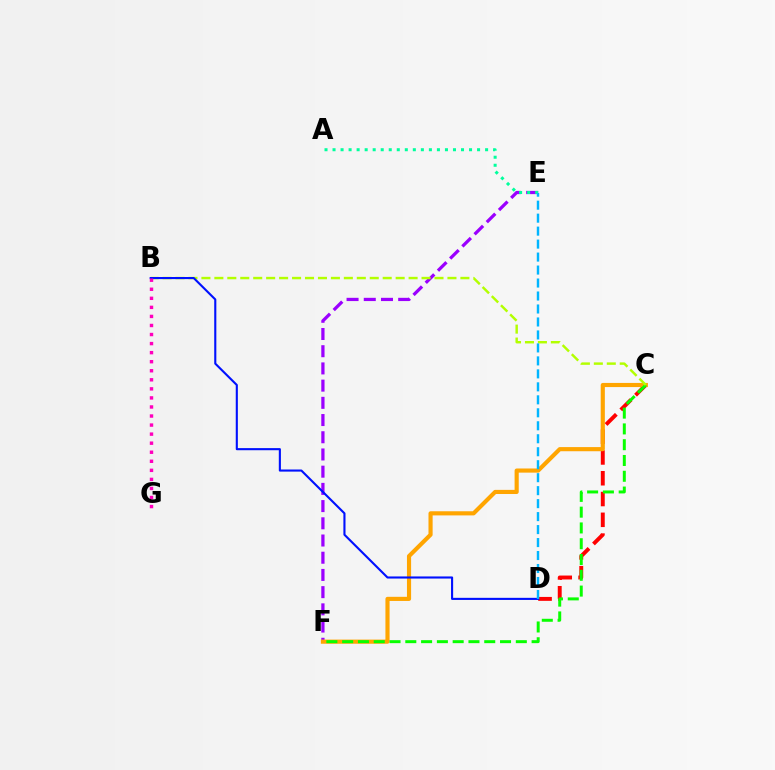{('C', 'D'): [{'color': '#ff0000', 'line_style': 'dashed', 'thickness': 2.82}], ('E', 'F'): [{'color': '#9b00ff', 'line_style': 'dashed', 'thickness': 2.34}], ('A', 'E'): [{'color': '#00ff9d', 'line_style': 'dotted', 'thickness': 2.18}], ('C', 'F'): [{'color': '#ffa500', 'line_style': 'solid', 'thickness': 2.98}, {'color': '#08ff00', 'line_style': 'dashed', 'thickness': 2.14}], ('B', 'C'): [{'color': '#b3ff00', 'line_style': 'dashed', 'thickness': 1.76}], ('B', 'D'): [{'color': '#0010ff', 'line_style': 'solid', 'thickness': 1.52}], ('B', 'G'): [{'color': '#ff00bd', 'line_style': 'dotted', 'thickness': 2.46}], ('D', 'E'): [{'color': '#00b5ff', 'line_style': 'dashed', 'thickness': 1.76}]}